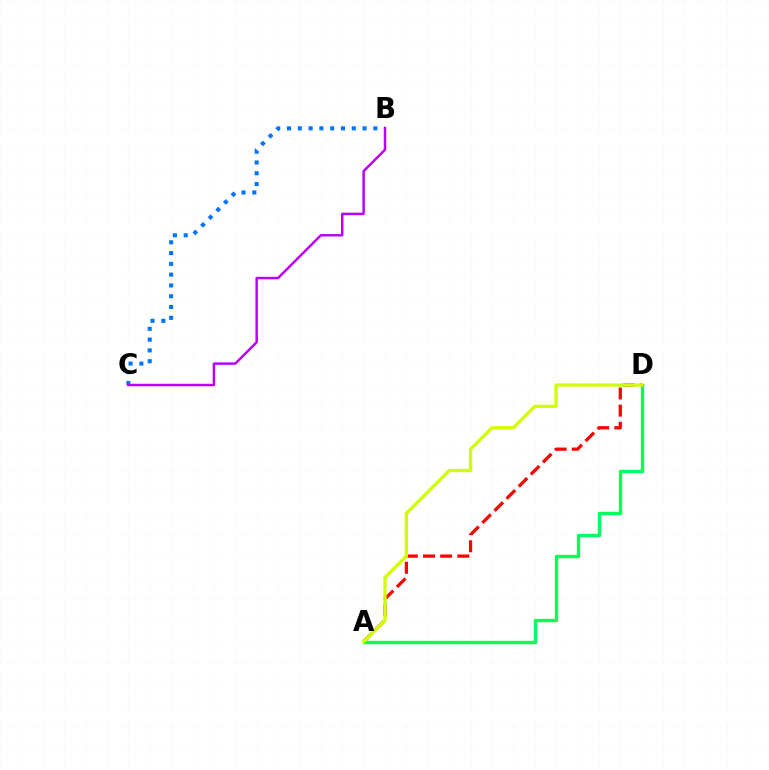{('B', 'C'): [{'color': '#0074ff', 'line_style': 'dotted', 'thickness': 2.93}, {'color': '#b900ff', 'line_style': 'solid', 'thickness': 1.78}], ('A', 'D'): [{'color': '#ff0000', 'line_style': 'dashed', 'thickness': 2.33}, {'color': '#00ff5c', 'line_style': 'solid', 'thickness': 2.43}, {'color': '#d1ff00', 'line_style': 'solid', 'thickness': 2.38}]}